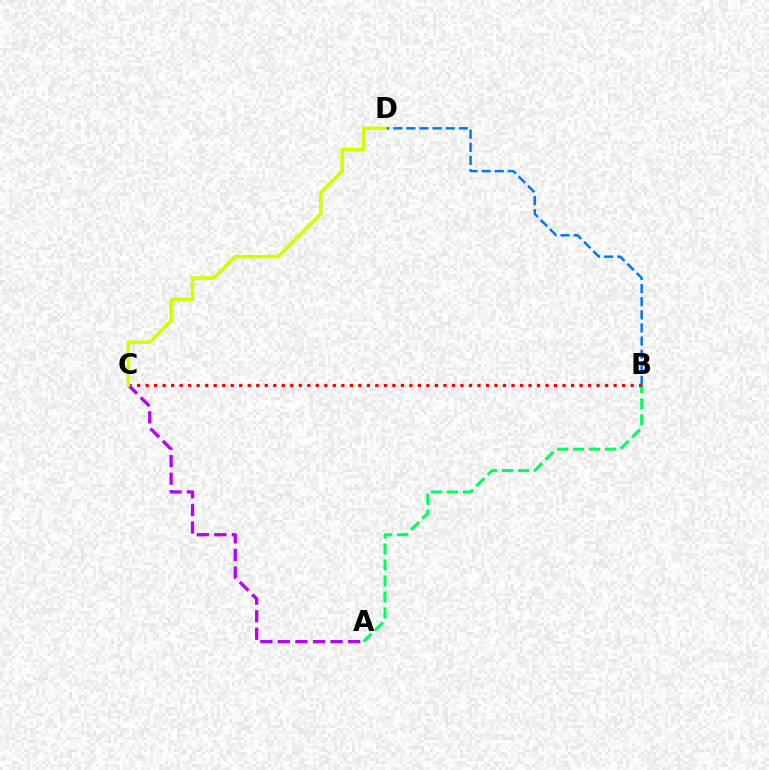{('B', 'D'): [{'color': '#0074ff', 'line_style': 'dashed', 'thickness': 1.78}], ('A', 'B'): [{'color': '#00ff5c', 'line_style': 'dashed', 'thickness': 2.17}], ('B', 'C'): [{'color': '#ff0000', 'line_style': 'dotted', 'thickness': 2.31}], ('A', 'C'): [{'color': '#b900ff', 'line_style': 'dashed', 'thickness': 2.38}], ('C', 'D'): [{'color': '#d1ff00', 'line_style': 'solid', 'thickness': 2.56}]}